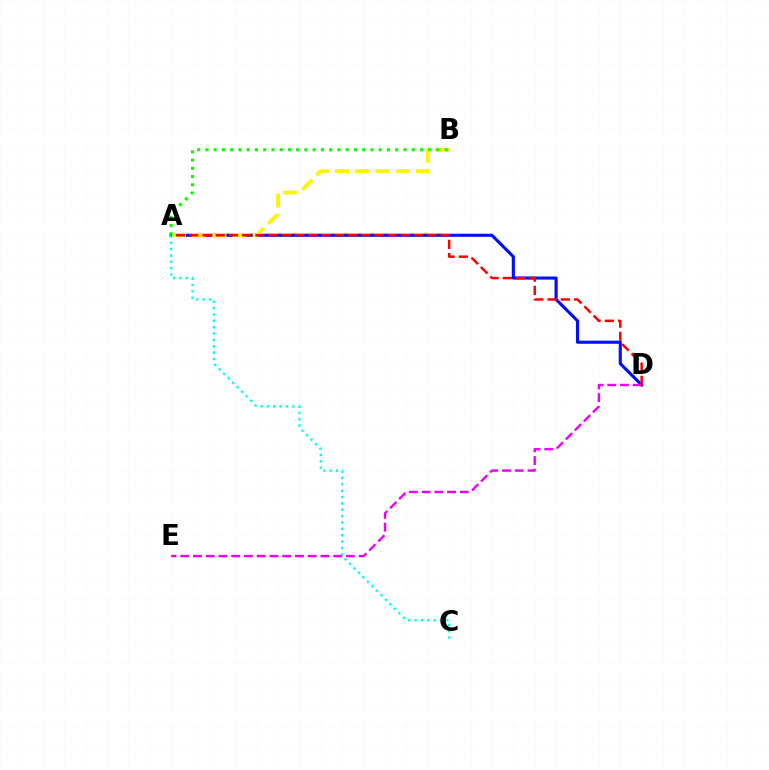{('A', 'D'): [{'color': '#0010ff', 'line_style': 'solid', 'thickness': 2.25}, {'color': '#ff0000', 'line_style': 'dashed', 'thickness': 1.8}], ('A', 'B'): [{'color': '#fcf500', 'line_style': 'dashed', 'thickness': 2.75}, {'color': '#08ff00', 'line_style': 'dotted', 'thickness': 2.24}], ('A', 'C'): [{'color': '#00fff6', 'line_style': 'dotted', 'thickness': 1.73}], ('D', 'E'): [{'color': '#ee00ff', 'line_style': 'dashed', 'thickness': 1.73}]}